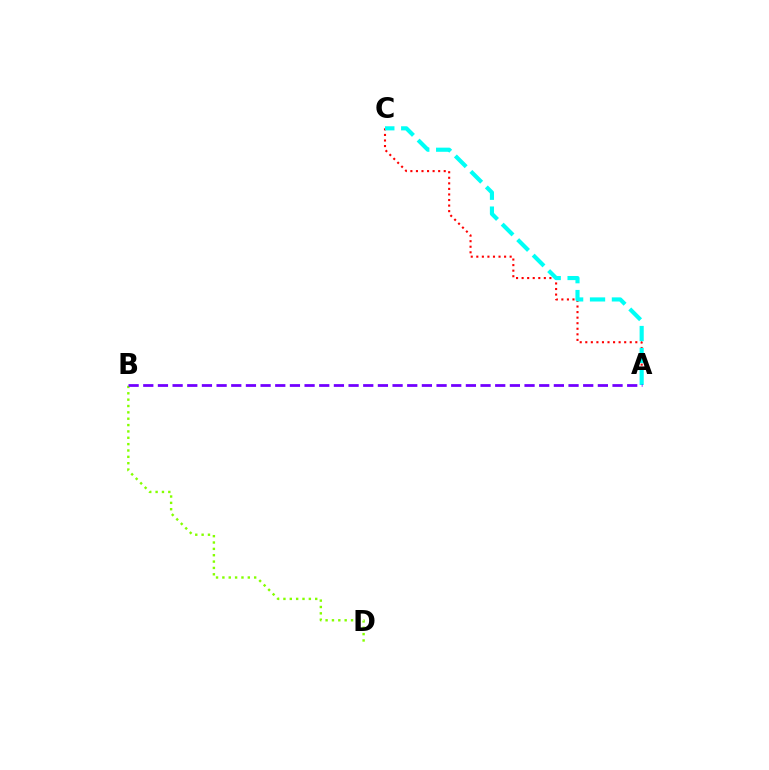{('A', 'C'): [{'color': '#ff0000', 'line_style': 'dotted', 'thickness': 1.51}, {'color': '#00fff6', 'line_style': 'dashed', 'thickness': 2.98}], ('B', 'D'): [{'color': '#84ff00', 'line_style': 'dotted', 'thickness': 1.73}], ('A', 'B'): [{'color': '#7200ff', 'line_style': 'dashed', 'thickness': 1.99}]}